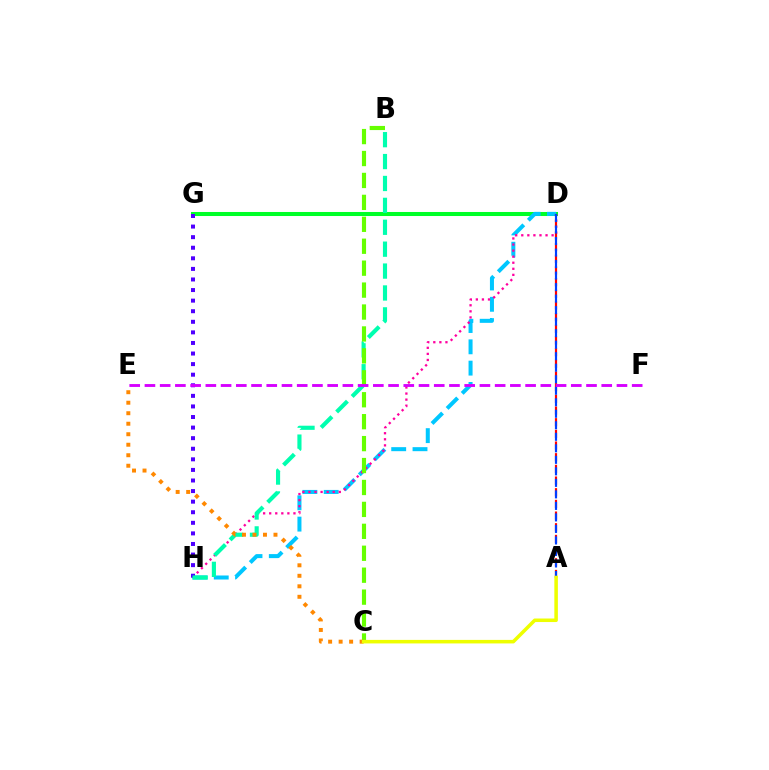{('D', 'G'): [{'color': '#00ff27', 'line_style': 'solid', 'thickness': 2.91}], ('D', 'H'): [{'color': '#00c7ff', 'line_style': 'dashed', 'thickness': 2.89}, {'color': '#ff00a0', 'line_style': 'dotted', 'thickness': 1.65}], ('G', 'H'): [{'color': '#4f00ff', 'line_style': 'dotted', 'thickness': 2.87}], ('A', 'D'): [{'color': '#ff0000', 'line_style': 'dashed', 'thickness': 1.59}, {'color': '#003fff', 'line_style': 'dashed', 'thickness': 1.56}], ('B', 'H'): [{'color': '#00ffaf', 'line_style': 'dashed', 'thickness': 2.98}], ('B', 'C'): [{'color': '#66ff00', 'line_style': 'dashed', 'thickness': 2.98}], ('C', 'E'): [{'color': '#ff8800', 'line_style': 'dotted', 'thickness': 2.85}], ('A', 'C'): [{'color': '#eeff00', 'line_style': 'solid', 'thickness': 2.55}], ('E', 'F'): [{'color': '#d600ff', 'line_style': 'dashed', 'thickness': 2.07}]}